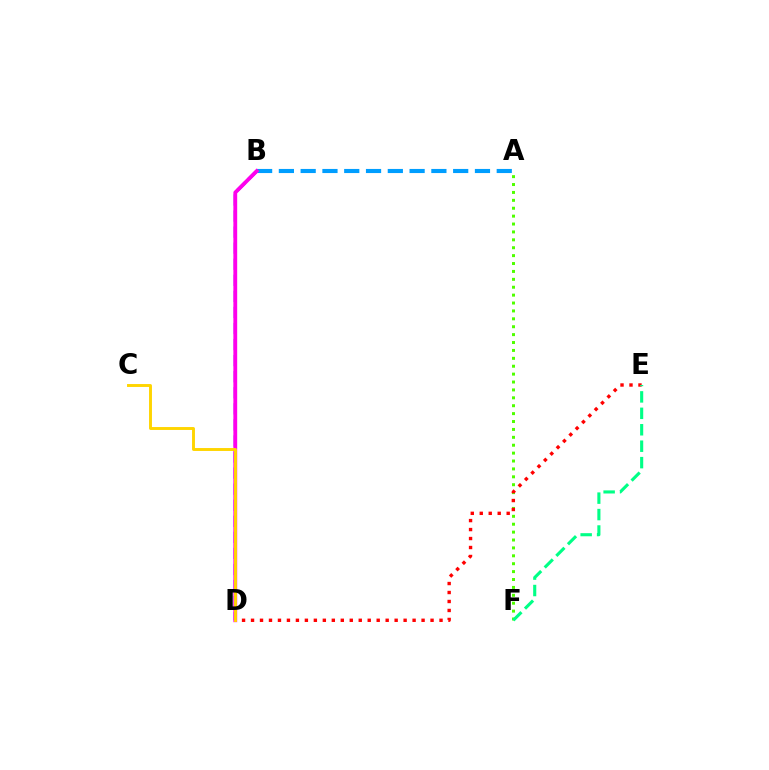{('B', 'D'): [{'color': '#3700ff', 'line_style': 'dashed', 'thickness': 2.18}, {'color': '#ff00ed', 'line_style': 'solid', 'thickness': 2.74}], ('A', 'B'): [{'color': '#009eff', 'line_style': 'dashed', 'thickness': 2.96}], ('A', 'F'): [{'color': '#4fff00', 'line_style': 'dotted', 'thickness': 2.15}], ('D', 'E'): [{'color': '#ff0000', 'line_style': 'dotted', 'thickness': 2.44}], ('C', 'D'): [{'color': '#ffd500', 'line_style': 'solid', 'thickness': 2.1}], ('E', 'F'): [{'color': '#00ff86', 'line_style': 'dashed', 'thickness': 2.23}]}